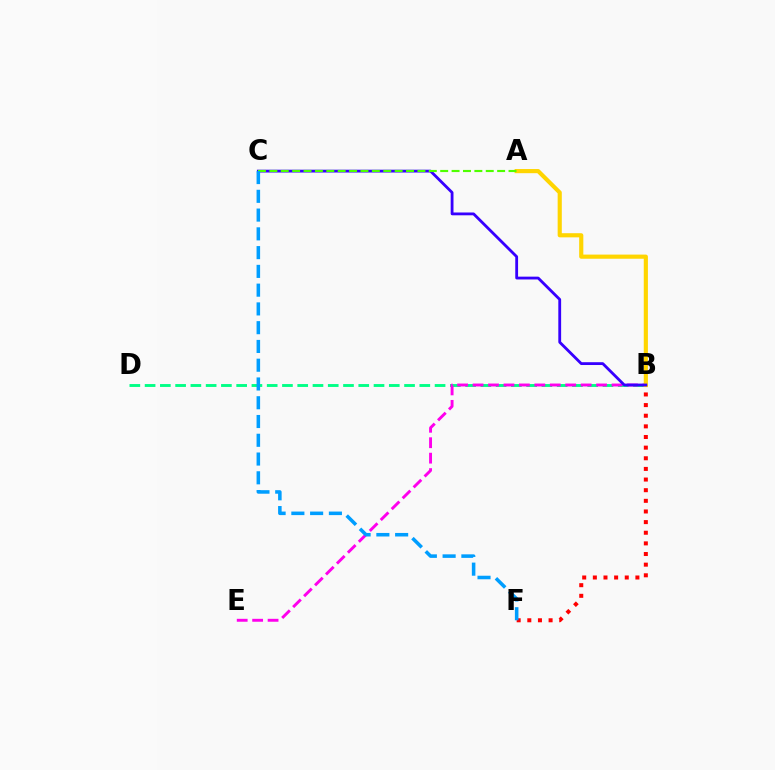{('B', 'F'): [{'color': '#ff0000', 'line_style': 'dotted', 'thickness': 2.89}], ('B', 'D'): [{'color': '#00ff86', 'line_style': 'dashed', 'thickness': 2.07}], ('B', 'E'): [{'color': '#ff00ed', 'line_style': 'dashed', 'thickness': 2.1}], ('A', 'B'): [{'color': '#ffd500', 'line_style': 'solid', 'thickness': 2.99}], ('B', 'C'): [{'color': '#3700ff', 'line_style': 'solid', 'thickness': 2.03}], ('A', 'C'): [{'color': '#4fff00', 'line_style': 'dashed', 'thickness': 1.55}], ('C', 'F'): [{'color': '#009eff', 'line_style': 'dashed', 'thickness': 2.55}]}